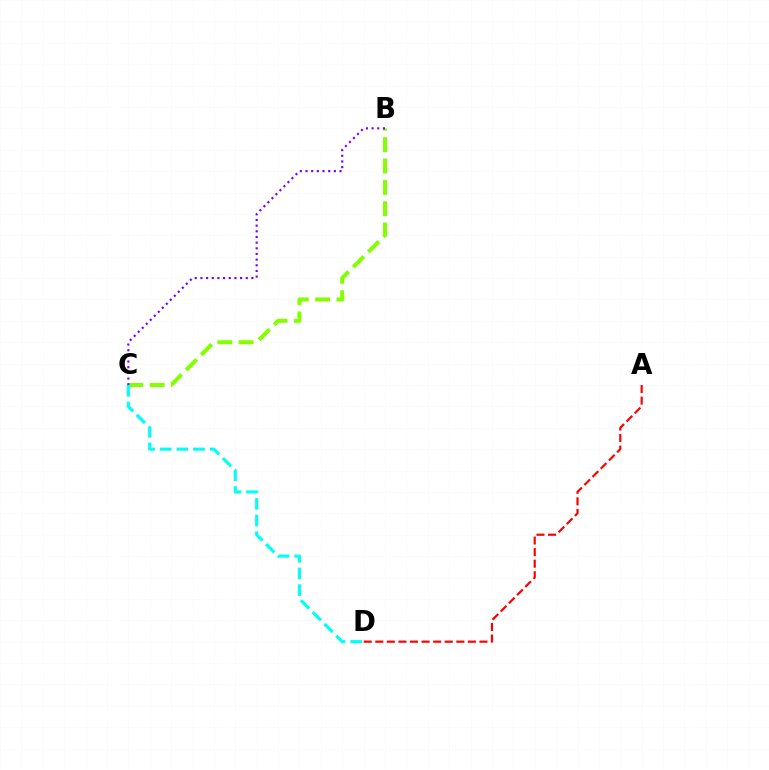{('A', 'D'): [{'color': '#ff0000', 'line_style': 'dashed', 'thickness': 1.57}], ('B', 'C'): [{'color': '#84ff00', 'line_style': 'dashed', 'thickness': 2.9}, {'color': '#7200ff', 'line_style': 'dotted', 'thickness': 1.54}], ('C', 'D'): [{'color': '#00fff6', 'line_style': 'dashed', 'thickness': 2.26}]}